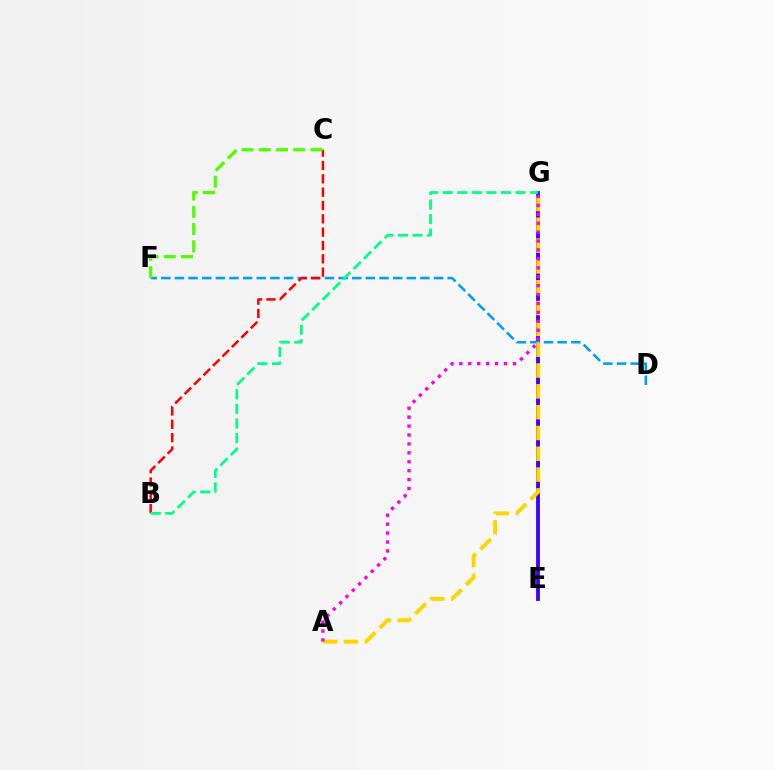{('E', 'G'): [{'color': '#3700ff', 'line_style': 'solid', 'thickness': 2.74}], ('D', 'F'): [{'color': '#009eff', 'line_style': 'dashed', 'thickness': 1.85}], ('A', 'G'): [{'color': '#ffd500', 'line_style': 'dashed', 'thickness': 2.83}, {'color': '#ff00ed', 'line_style': 'dotted', 'thickness': 2.42}], ('B', 'C'): [{'color': '#ff0000', 'line_style': 'dashed', 'thickness': 1.81}], ('C', 'F'): [{'color': '#4fff00', 'line_style': 'dashed', 'thickness': 2.34}], ('B', 'G'): [{'color': '#00ff86', 'line_style': 'dashed', 'thickness': 1.98}]}